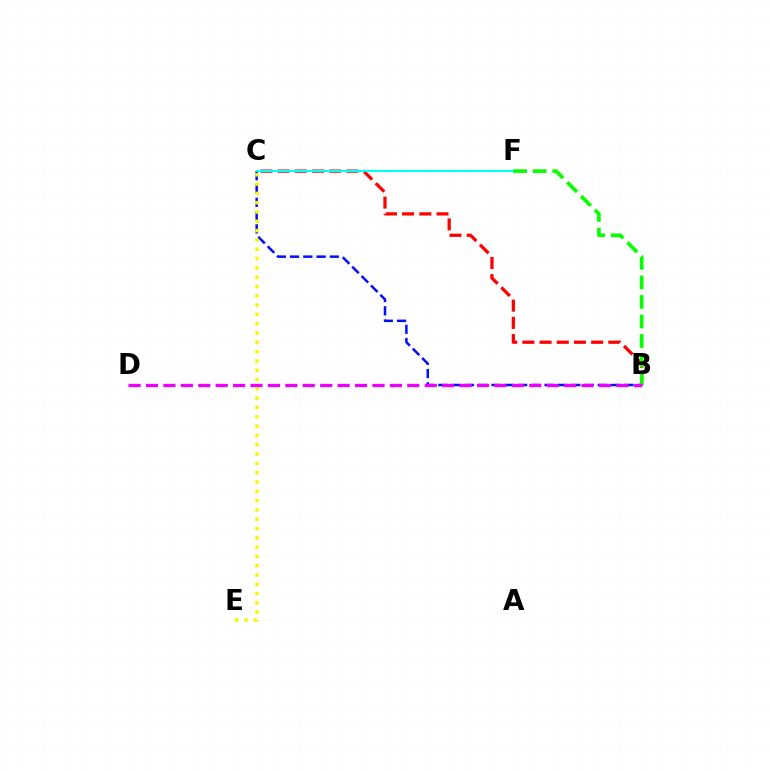{('B', 'C'): [{'color': '#0010ff', 'line_style': 'dashed', 'thickness': 1.8}, {'color': '#ff0000', 'line_style': 'dashed', 'thickness': 2.34}], ('C', 'F'): [{'color': '#00fff6', 'line_style': 'solid', 'thickness': 1.52}], ('C', 'E'): [{'color': '#fcf500', 'line_style': 'dotted', 'thickness': 2.53}], ('B', 'F'): [{'color': '#08ff00', 'line_style': 'dashed', 'thickness': 2.65}], ('B', 'D'): [{'color': '#ee00ff', 'line_style': 'dashed', 'thickness': 2.37}]}